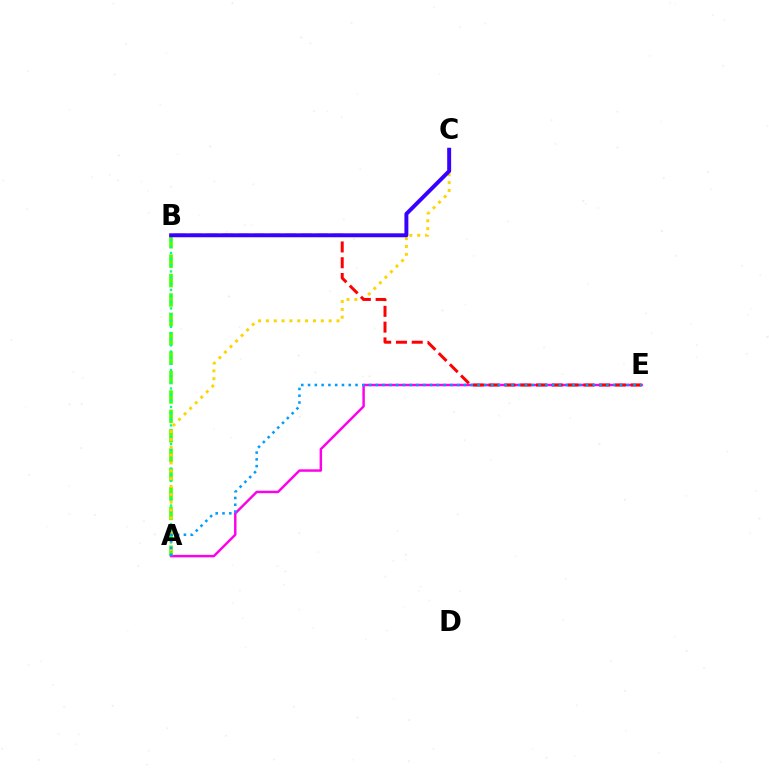{('A', 'B'): [{'color': '#4fff00', 'line_style': 'dashed', 'thickness': 2.64}, {'color': '#00ff86', 'line_style': 'dotted', 'thickness': 1.67}], ('A', 'E'): [{'color': '#ff00ed', 'line_style': 'solid', 'thickness': 1.76}, {'color': '#009eff', 'line_style': 'dotted', 'thickness': 1.84}], ('A', 'C'): [{'color': '#ffd500', 'line_style': 'dotted', 'thickness': 2.13}], ('B', 'E'): [{'color': '#ff0000', 'line_style': 'dashed', 'thickness': 2.14}], ('B', 'C'): [{'color': '#3700ff', 'line_style': 'solid', 'thickness': 2.83}]}